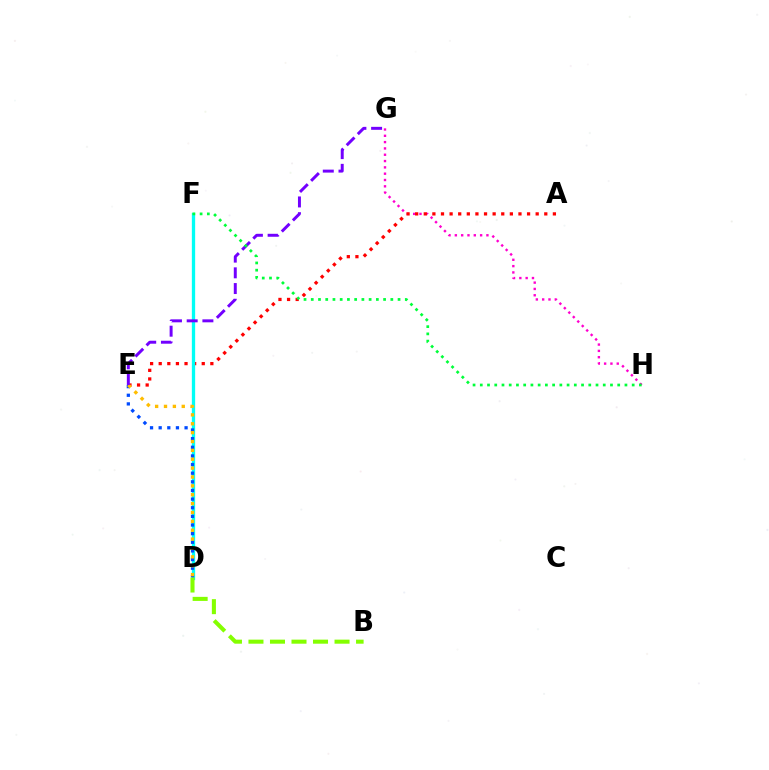{('G', 'H'): [{'color': '#ff00cf', 'line_style': 'dotted', 'thickness': 1.72}], ('A', 'E'): [{'color': '#ff0000', 'line_style': 'dotted', 'thickness': 2.34}], ('D', 'F'): [{'color': '#00fff6', 'line_style': 'solid', 'thickness': 2.38}], ('D', 'E'): [{'color': '#004bff', 'line_style': 'dotted', 'thickness': 2.35}, {'color': '#ffbd00', 'line_style': 'dotted', 'thickness': 2.41}], ('E', 'G'): [{'color': '#7200ff', 'line_style': 'dashed', 'thickness': 2.13}], ('B', 'D'): [{'color': '#84ff00', 'line_style': 'dashed', 'thickness': 2.92}], ('F', 'H'): [{'color': '#00ff39', 'line_style': 'dotted', 'thickness': 1.97}]}